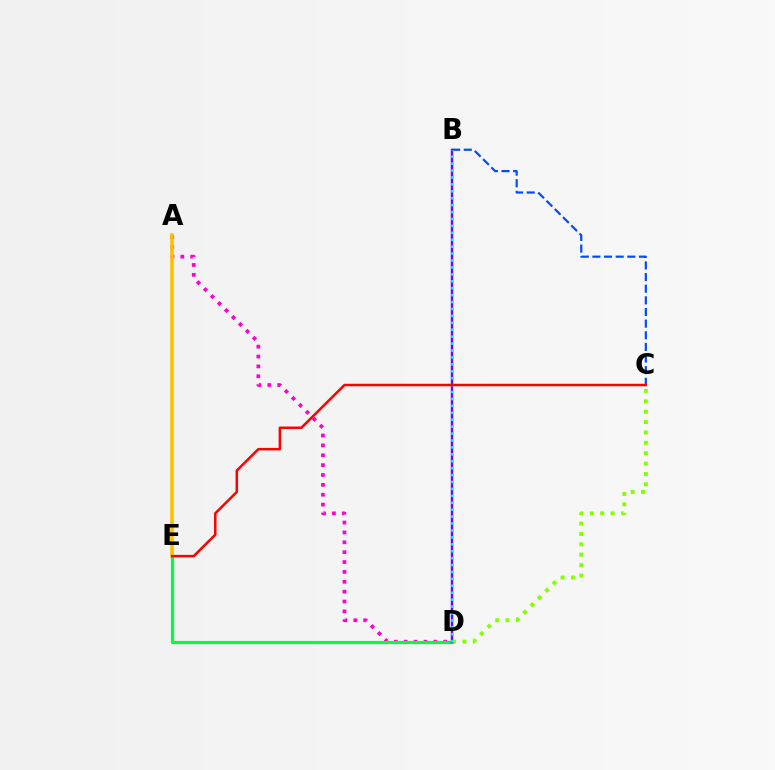{('B', 'C'): [{'color': '#004bff', 'line_style': 'dashed', 'thickness': 1.58}], ('A', 'D'): [{'color': '#ff00cf', 'line_style': 'dotted', 'thickness': 2.68}], ('A', 'E'): [{'color': '#ffbd00', 'line_style': 'solid', 'thickness': 2.55}], ('D', 'E'): [{'color': '#00ff39', 'line_style': 'solid', 'thickness': 2.27}], ('C', 'D'): [{'color': '#84ff00', 'line_style': 'dotted', 'thickness': 2.82}], ('B', 'D'): [{'color': '#7200ff', 'line_style': 'solid', 'thickness': 1.75}, {'color': '#00fff6', 'line_style': 'dotted', 'thickness': 1.88}], ('C', 'E'): [{'color': '#ff0000', 'line_style': 'solid', 'thickness': 1.8}]}